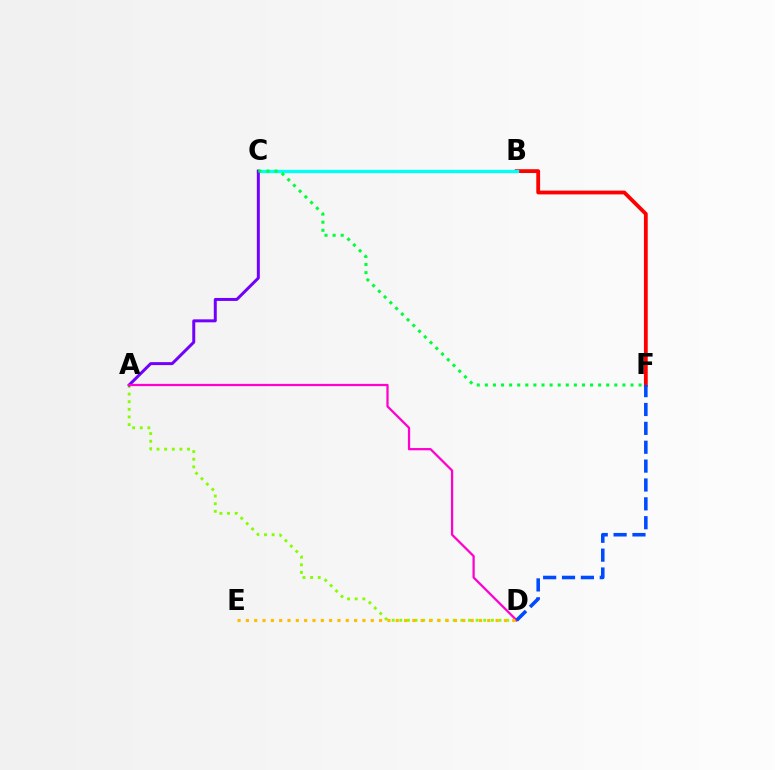{('A', 'D'): [{'color': '#84ff00', 'line_style': 'dotted', 'thickness': 2.07}, {'color': '#ff00cf', 'line_style': 'solid', 'thickness': 1.62}], ('B', 'F'): [{'color': '#ff0000', 'line_style': 'solid', 'thickness': 2.74}], ('B', 'C'): [{'color': '#00fff6', 'line_style': 'solid', 'thickness': 2.39}], ('A', 'C'): [{'color': '#7200ff', 'line_style': 'solid', 'thickness': 2.14}], ('C', 'F'): [{'color': '#00ff39', 'line_style': 'dotted', 'thickness': 2.2}], ('D', 'E'): [{'color': '#ffbd00', 'line_style': 'dotted', 'thickness': 2.26}], ('D', 'F'): [{'color': '#004bff', 'line_style': 'dashed', 'thickness': 2.56}]}